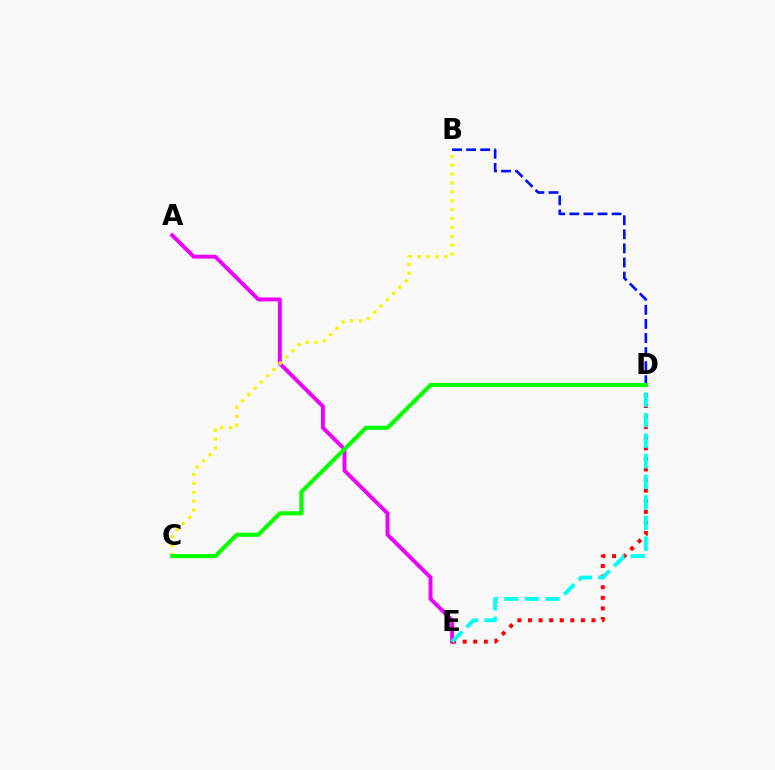{('A', 'E'): [{'color': '#ee00ff', 'line_style': 'solid', 'thickness': 2.81}], ('B', 'D'): [{'color': '#0010ff', 'line_style': 'dashed', 'thickness': 1.91}], ('B', 'C'): [{'color': '#fcf500', 'line_style': 'dotted', 'thickness': 2.41}], ('D', 'E'): [{'color': '#ff0000', 'line_style': 'dotted', 'thickness': 2.88}, {'color': '#00fff6', 'line_style': 'dashed', 'thickness': 2.79}], ('C', 'D'): [{'color': '#08ff00', 'line_style': 'solid', 'thickness': 2.97}]}